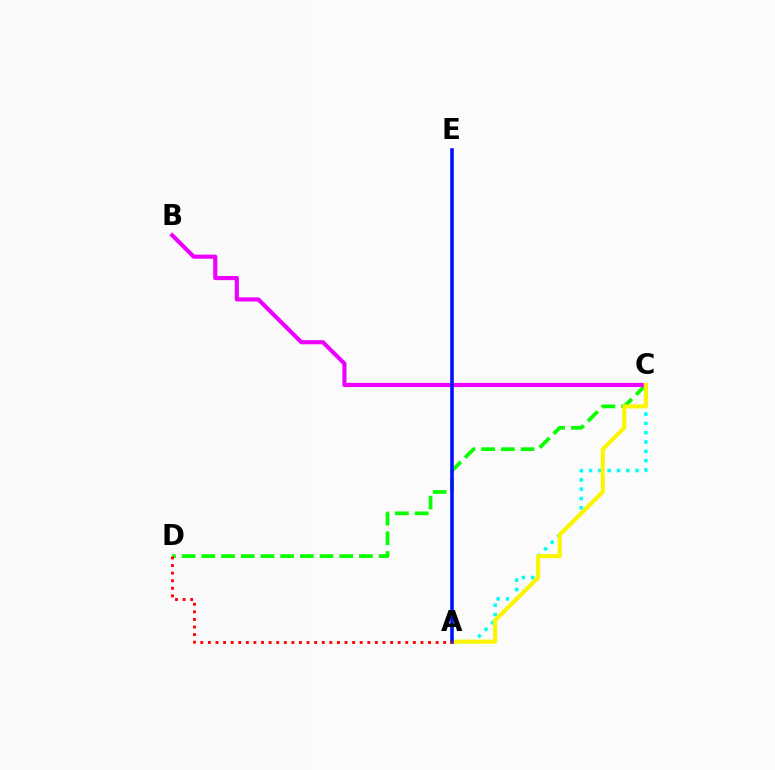{('C', 'D'): [{'color': '#08ff00', 'line_style': 'dashed', 'thickness': 2.68}], ('B', 'C'): [{'color': '#ee00ff', 'line_style': 'solid', 'thickness': 2.98}], ('A', 'C'): [{'color': '#00fff6', 'line_style': 'dotted', 'thickness': 2.53}, {'color': '#fcf500', 'line_style': 'solid', 'thickness': 2.94}], ('A', 'E'): [{'color': '#0010ff', 'line_style': 'solid', 'thickness': 2.57}], ('A', 'D'): [{'color': '#ff0000', 'line_style': 'dotted', 'thickness': 2.06}]}